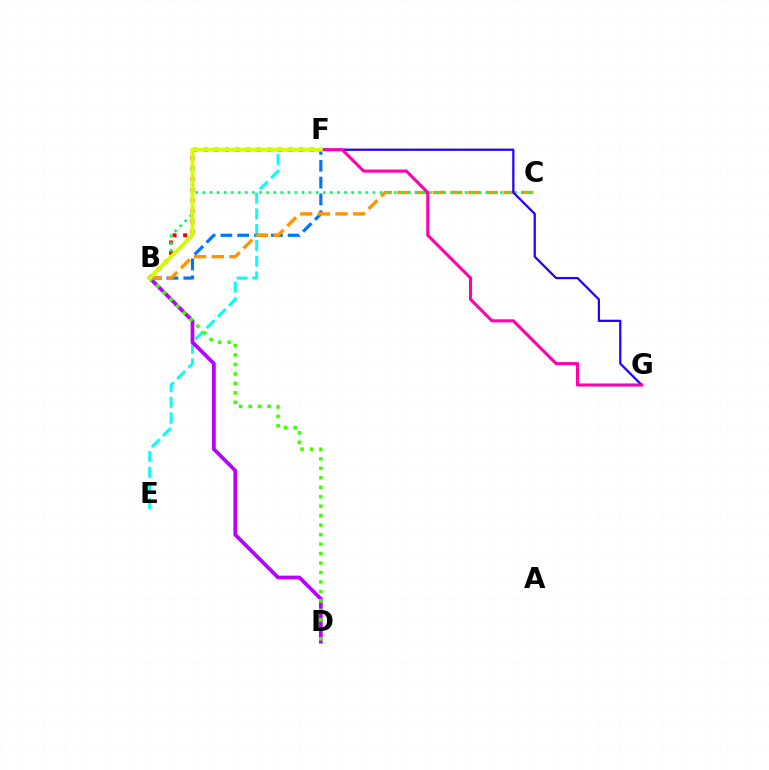{('E', 'F'): [{'color': '#00fff6', 'line_style': 'dashed', 'thickness': 2.14}], ('B', 'D'): [{'color': '#b900ff', 'line_style': 'solid', 'thickness': 2.68}, {'color': '#3dff00', 'line_style': 'dotted', 'thickness': 2.57}], ('B', 'F'): [{'color': '#0074ff', 'line_style': 'dashed', 'thickness': 2.29}, {'color': '#ff0000', 'line_style': 'dotted', 'thickness': 2.88}, {'color': '#d1ff00', 'line_style': 'solid', 'thickness': 2.84}], ('B', 'C'): [{'color': '#ff9400', 'line_style': 'dashed', 'thickness': 2.4}, {'color': '#00ff5c', 'line_style': 'dotted', 'thickness': 1.92}], ('F', 'G'): [{'color': '#2500ff', 'line_style': 'solid', 'thickness': 1.62}, {'color': '#ff00ac', 'line_style': 'solid', 'thickness': 2.22}]}